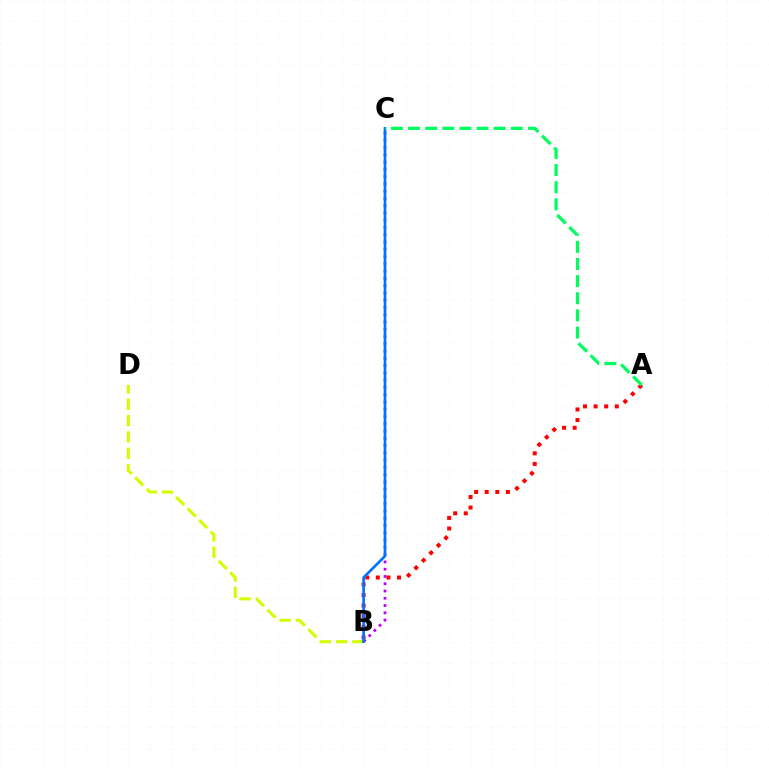{('B', 'D'): [{'color': '#d1ff00', 'line_style': 'dashed', 'thickness': 2.22}], ('B', 'C'): [{'color': '#b900ff', 'line_style': 'dotted', 'thickness': 1.98}, {'color': '#0074ff', 'line_style': 'solid', 'thickness': 1.94}], ('A', 'B'): [{'color': '#ff0000', 'line_style': 'dotted', 'thickness': 2.88}], ('A', 'C'): [{'color': '#00ff5c', 'line_style': 'dashed', 'thickness': 2.33}]}